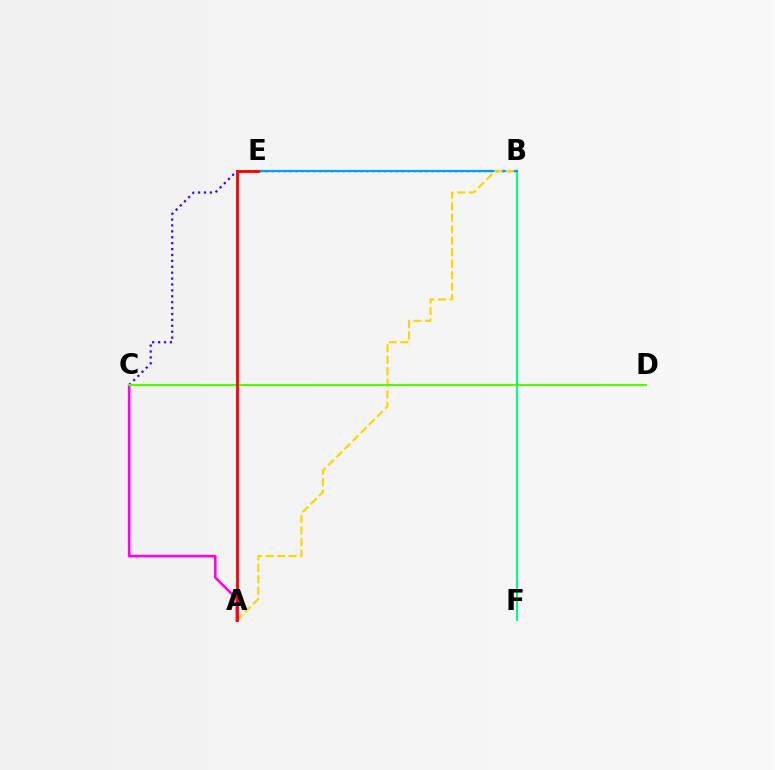{('B', 'C'): [{'color': '#3700ff', 'line_style': 'dotted', 'thickness': 1.6}], ('B', 'F'): [{'color': '#00ff86', 'line_style': 'solid', 'thickness': 1.52}], ('B', 'E'): [{'color': '#009eff', 'line_style': 'solid', 'thickness': 1.55}], ('A', 'C'): [{'color': '#ff00ed', 'line_style': 'solid', 'thickness': 1.88}], ('A', 'B'): [{'color': '#ffd500', 'line_style': 'dashed', 'thickness': 1.56}], ('C', 'D'): [{'color': '#4fff00', 'line_style': 'solid', 'thickness': 1.5}], ('A', 'E'): [{'color': '#ff0000', 'line_style': 'solid', 'thickness': 2.02}]}